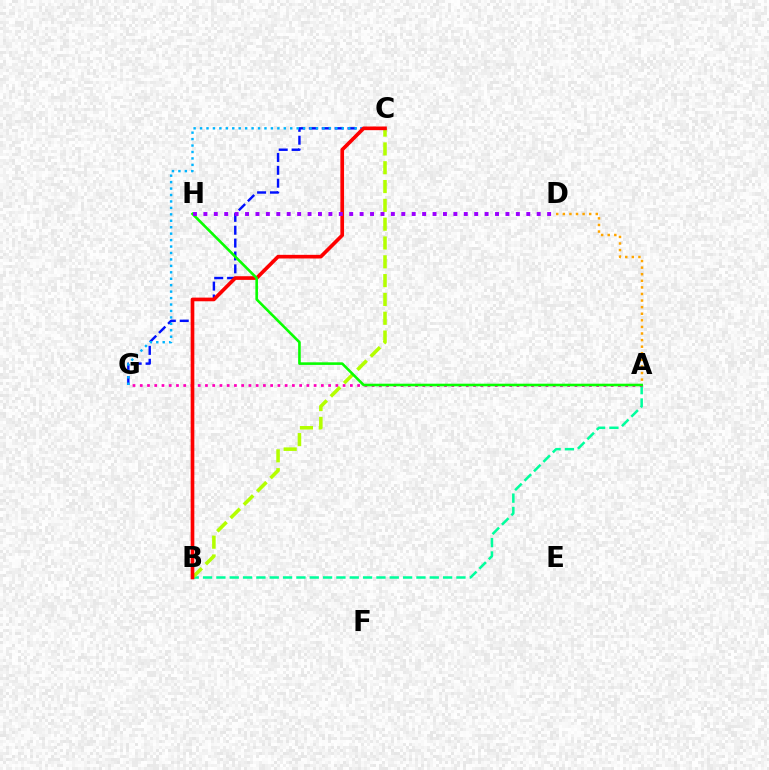{('A', 'B'): [{'color': '#00ff9d', 'line_style': 'dashed', 'thickness': 1.81}], ('A', 'D'): [{'color': '#ffa500', 'line_style': 'dotted', 'thickness': 1.79}], ('C', 'G'): [{'color': '#0010ff', 'line_style': 'dashed', 'thickness': 1.75}, {'color': '#00b5ff', 'line_style': 'dotted', 'thickness': 1.75}], ('A', 'G'): [{'color': '#ff00bd', 'line_style': 'dotted', 'thickness': 1.97}], ('B', 'C'): [{'color': '#b3ff00', 'line_style': 'dashed', 'thickness': 2.56}, {'color': '#ff0000', 'line_style': 'solid', 'thickness': 2.64}], ('A', 'H'): [{'color': '#08ff00', 'line_style': 'solid', 'thickness': 1.87}], ('D', 'H'): [{'color': '#9b00ff', 'line_style': 'dotted', 'thickness': 2.83}]}